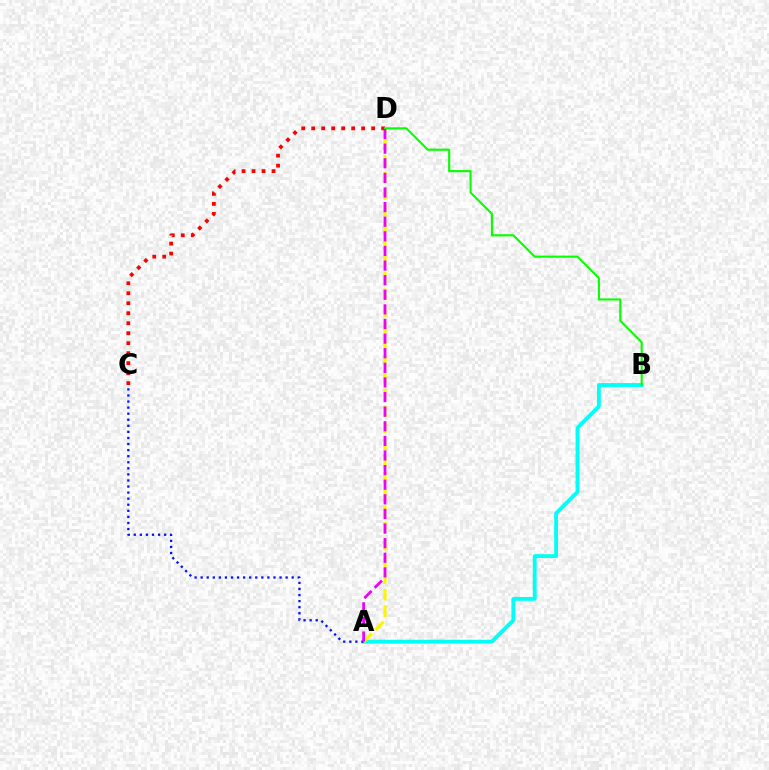{('A', 'B'): [{'color': '#00fff6', 'line_style': 'solid', 'thickness': 2.77}], ('A', 'C'): [{'color': '#0010ff', 'line_style': 'dotted', 'thickness': 1.65}], ('A', 'D'): [{'color': '#fcf500', 'line_style': 'dashed', 'thickness': 2.27}, {'color': '#ee00ff', 'line_style': 'dashed', 'thickness': 1.98}], ('C', 'D'): [{'color': '#ff0000', 'line_style': 'dotted', 'thickness': 2.71}], ('B', 'D'): [{'color': '#08ff00', 'line_style': 'solid', 'thickness': 1.52}]}